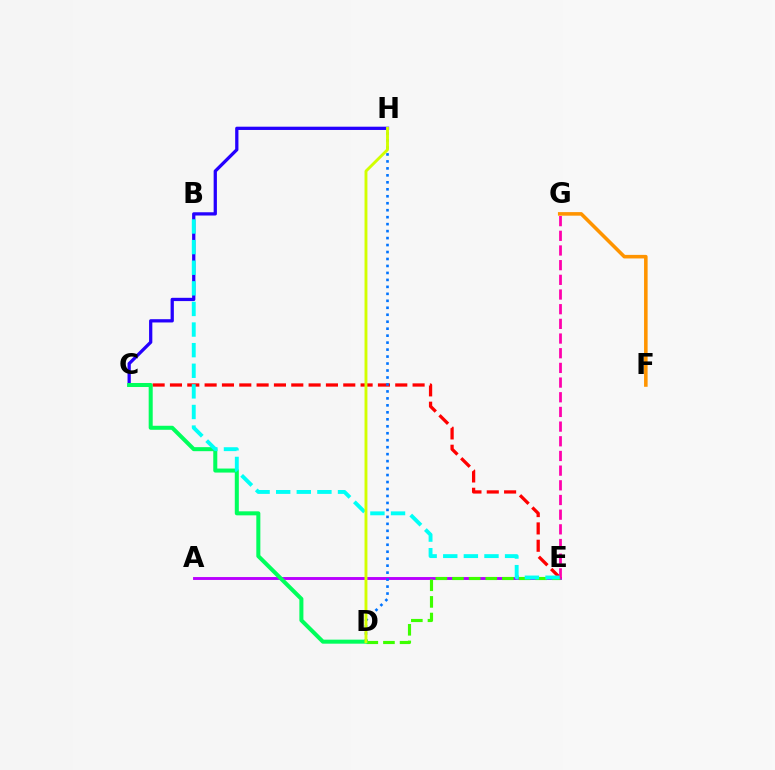{('C', 'E'): [{'color': '#ff0000', 'line_style': 'dashed', 'thickness': 2.35}], ('C', 'H'): [{'color': '#2500ff', 'line_style': 'solid', 'thickness': 2.35}], ('A', 'E'): [{'color': '#b900ff', 'line_style': 'solid', 'thickness': 2.08}], ('D', 'E'): [{'color': '#3dff00', 'line_style': 'dashed', 'thickness': 2.26}], ('D', 'H'): [{'color': '#0074ff', 'line_style': 'dotted', 'thickness': 1.89}, {'color': '#d1ff00', 'line_style': 'solid', 'thickness': 2.08}], ('C', 'D'): [{'color': '#00ff5c', 'line_style': 'solid', 'thickness': 2.9}], ('E', 'G'): [{'color': '#ff00ac', 'line_style': 'dashed', 'thickness': 1.99}], ('B', 'E'): [{'color': '#00fff6', 'line_style': 'dashed', 'thickness': 2.8}], ('F', 'G'): [{'color': '#ff9400', 'line_style': 'solid', 'thickness': 2.57}]}